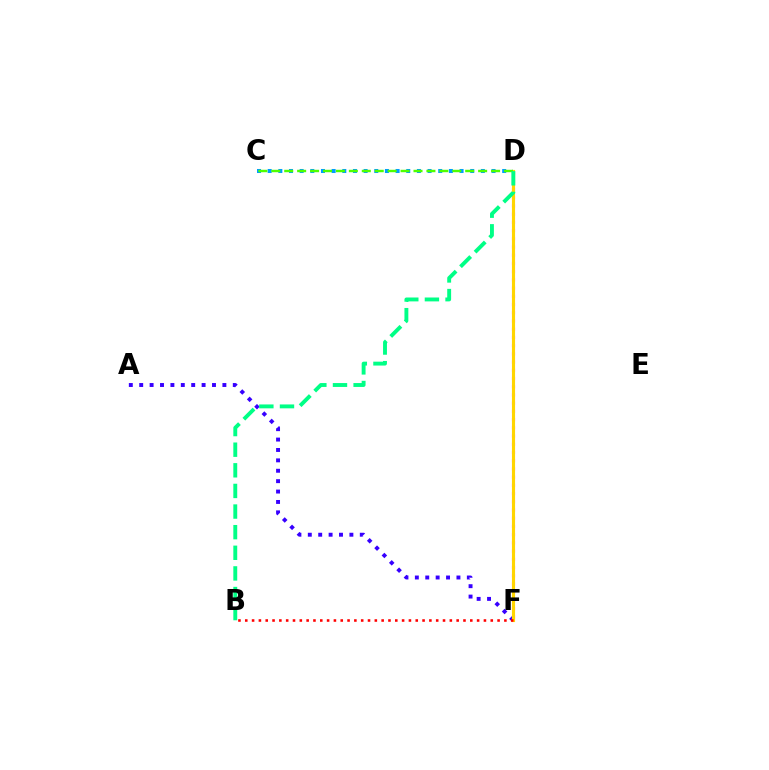{('C', 'D'): [{'color': '#009eff', 'line_style': 'dotted', 'thickness': 2.9}, {'color': '#4fff00', 'line_style': 'dashed', 'thickness': 1.76}], ('D', 'F'): [{'color': '#ff00ed', 'line_style': 'dotted', 'thickness': 2.23}, {'color': '#ffd500', 'line_style': 'solid', 'thickness': 2.25}], ('A', 'F'): [{'color': '#3700ff', 'line_style': 'dotted', 'thickness': 2.82}], ('B', 'F'): [{'color': '#ff0000', 'line_style': 'dotted', 'thickness': 1.85}], ('B', 'D'): [{'color': '#00ff86', 'line_style': 'dashed', 'thickness': 2.8}]}